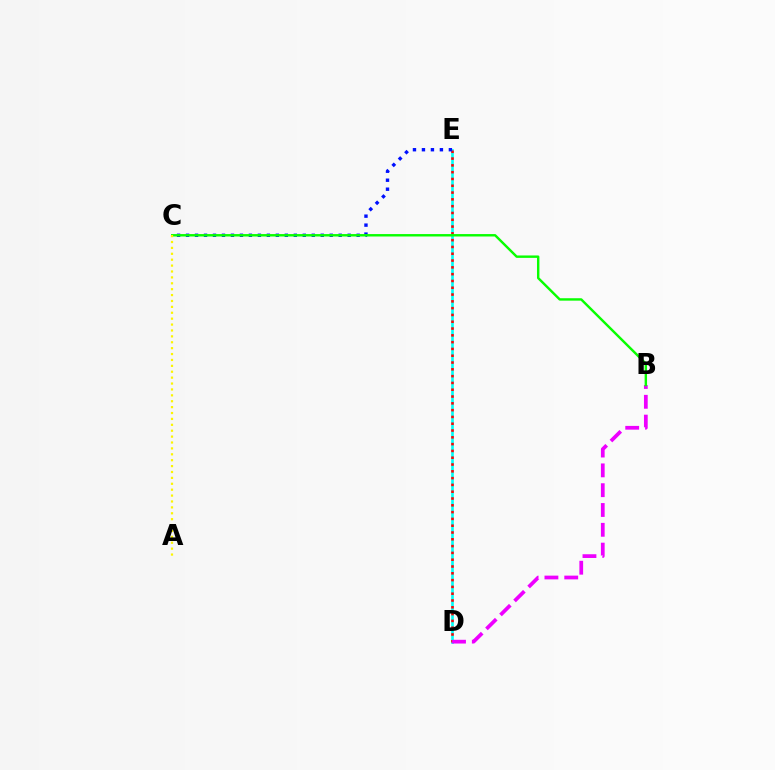{('D', 'E'): [{'color': '#00fff6', 'line_style': 'solid', 'thickness': 1.91}, {'color': '#ff0000', 'line_style': 'dotted', 'thickness': 1.85}], ('B', 'D'): [{'color': '#ee00ff', 'line_style': 'dashed', 'thickness': 2.69}], ('C', 'E'): [{'color': '#0010ff', 'line_style': 'dotted', 'thickness': 2.44}], ('B', 'C'): [{'color': '#08ff00', 'line_style': 'solid', 'thickness': 1.74}], ('A', 'C'): [{'color': '#fcf500', 'line_style': 'dotted', 'thickness': 1.6}]}